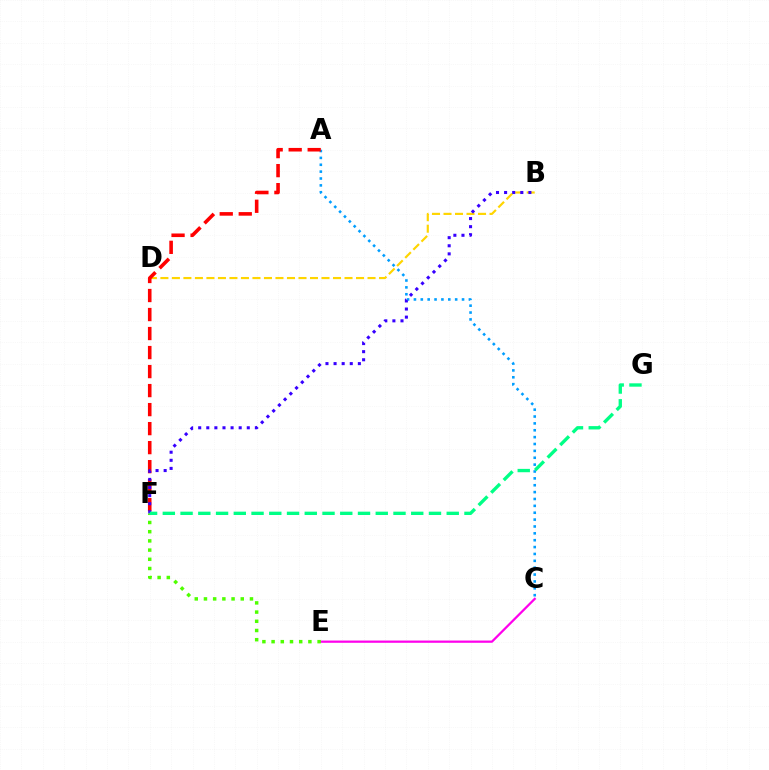{('B', 'D'): [{'color': '#ffd500', 'line_style': 'dashed', 'thickness': 1.56}], ('C', 'E'): [{'color': '#ff00ed', 'line_style': 'solid', 'thickness': 1.61}], ('E', 'F'): [{'color': '#4fff00', 'line_style': 'dotted', 'thickness': 2.5}], ('A', 'C'): [{'color': '#009eff', 'line_style': 'dotted', 'thickness': 1.87}], ('A', 'F'): [{'color': '#ff0000', 'line_style': 'dashed', 'thickness': 2.58}], ('B', 'F'): [{'color': '#3700ff', 'line_style': 'dotted', 'thickness': 2.2}], ('F', 'G'): [{'color': '#00ff86', 'line_style': 'dashed', 'thickness': 2.41}]}